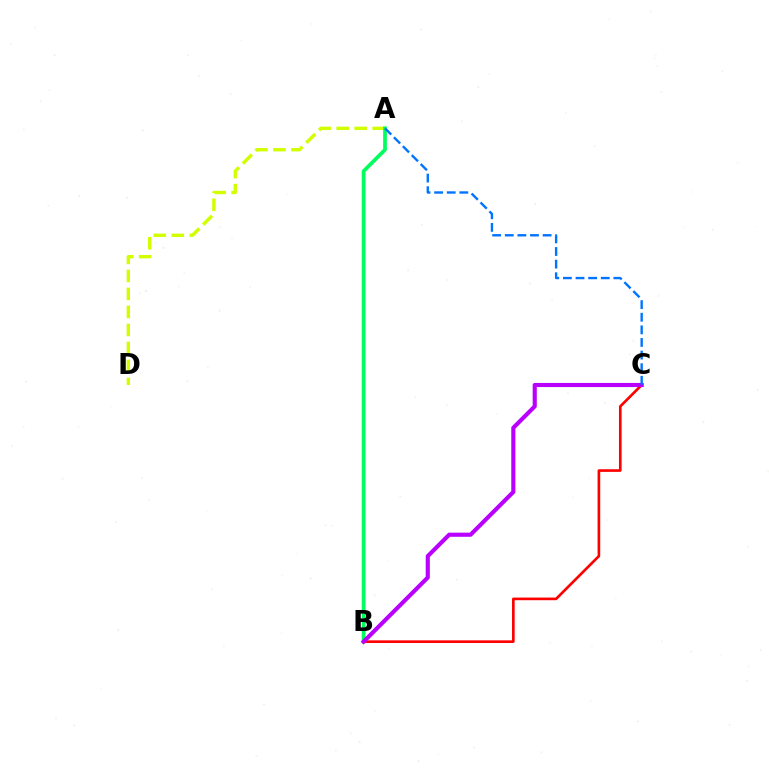{('A', 'D'): [{'color': '#d1ff00', 'line_style': 'dashed', 'thickness': 2.45}], ('A', 'B'): [{'color': '#00ff5c', 'line_style': 'solid', 'thickness': 2.69}], ('B', 'C'): [{'color': '#ff0000', 'line_style': 'solid', 'thickness': 1.91}, {'color': '#b900ff', 'line_style': 'solid', 'thickness': 2.97}], ('A', 'C'): [{'color': '#0074ff', 'line_style': 'dashed', 'thickness': 1.71}]}